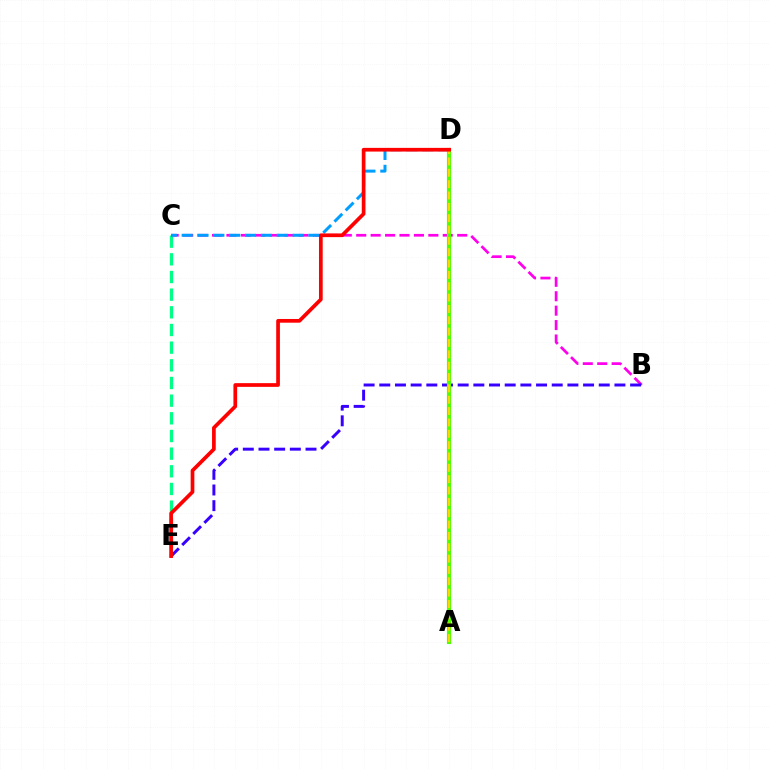{('C', 'E'): [{'color': '#00ff86', 'line_style': 'dashed', 'thickness': 2.4}], ('B', 'C'): [{'color': '#ff00ed', 'line_style': 'dashed', 'thickness': 1.96}], ('B', 'E'): [{'color': '#3700ff', 'line_style': 'dashed', 'thickness': 2.13}], ('C', 'D'): [{'color': '#009eff', 'line_style': 'dashed', 'thickness': 2.15}], ('A', 'D'): [{'color': '#4fff00', 'line_style': 'solid', 'thickness': 2.98}, {'color': '#ffd500', 'line_style': 'dashed', 'thickness': 1.54}], ('D', 'E'): [{'color': '#ff0000', 'line_style': 'solid', 'thickness': 2.67}]}